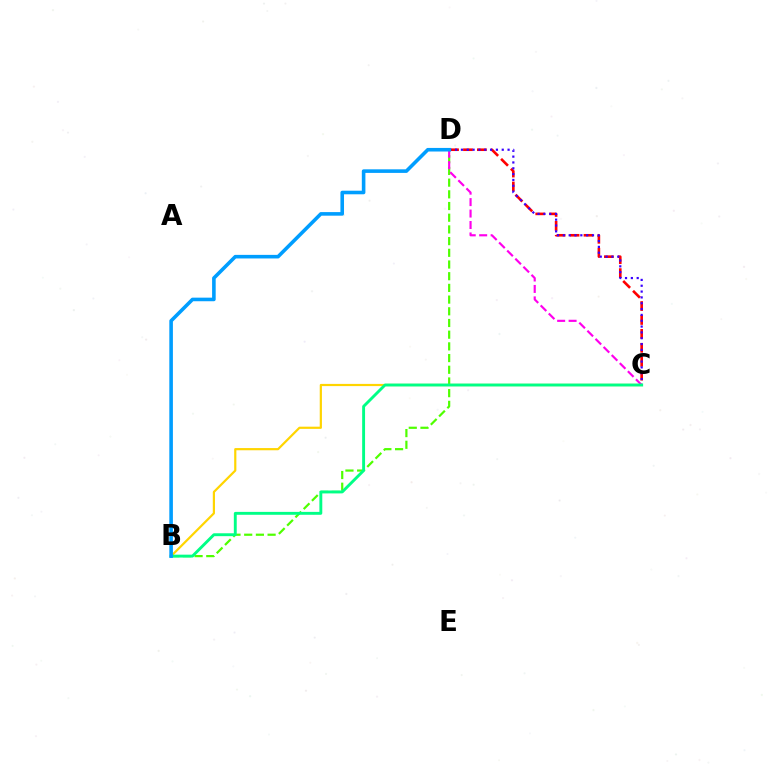{('C', 'D'): [{'color': '#ff0000', 'line_style': 'dashed', 'thickness': 1.89}, {'color': '#3700ff', 'line_style': 'dotted', 'thickness': 1.58}, {'color': '#ff00ed', 'line_style': 'dashed', 'thickness': 1.56}], ('B', 'D'): [{'color': '#4fff00', 'line_style': 'dashed', 'thickness': 1.59}, {'color': '#009eff', 'line_style': 'solid', 'thickness': 2.58}], ('B', 'C'): [{'color': '#ffd500', 'line_style': 'solid', 'thickness': 1.58}, {'color': '#00ff86', 'line_style': 'solid', 'thickness': 2.08}]}